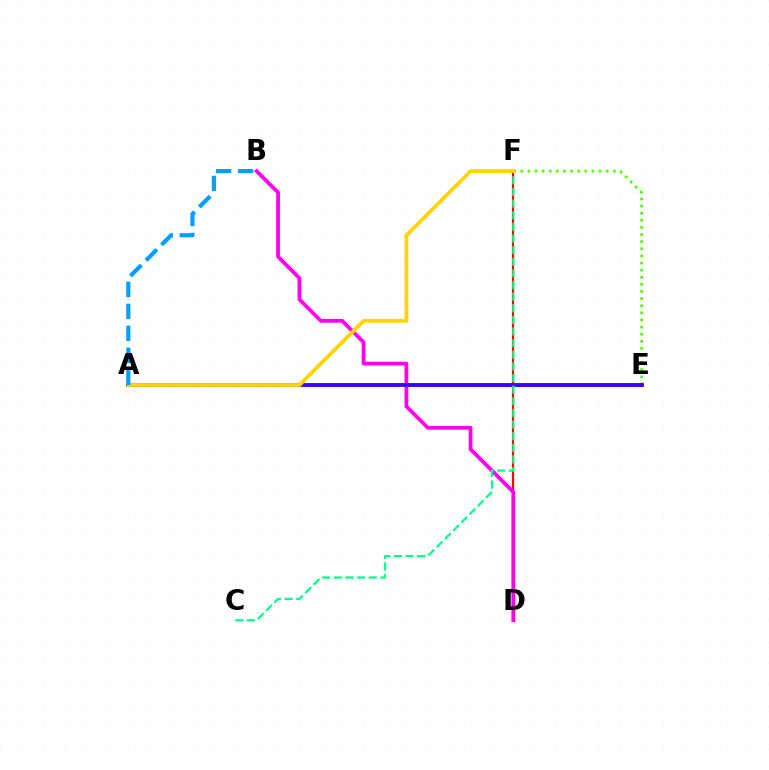{('E', 'F'): [{'color': '#4fff00', 'line_style': 'dotted', 'thickness': 1.93}], ('D', 'F'): [{'color': '#ff0000', 'line_style': 'solid', 'thickness': 1.57}], ('B', 'D'): [{'color': '#ff00ed', 'line_style': 'solid', 'thickness': 2.71}], ('A', 'E'): [{'color': '#3700ff', 'line_style': 'solid', 'thickness': 2.79}], ('C', 'F'): [{'color': '#00ff86', 'line_style': 'dashed', 'thickness': 1.58}], ('A', 'F'): [{'color': '#ffd500', 'line_style': 'solid', 'thickness': 2.76}], ('A', 'B'): [{'color': '#009eff', 'line_style': 'dashed', 'thickness': 2.99}]}